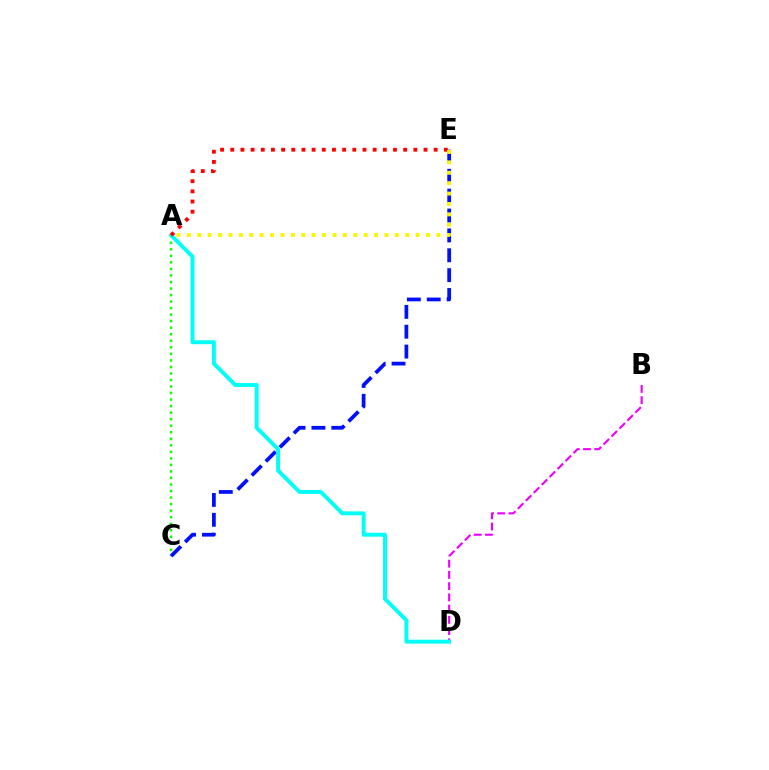{('A', 'C'): [{'color': '#08ff00', 'line_style': 'dotted', 'thickness': 1.78}], ('C', 'E'): [{'color': '#0010ff', 'line_style': 'dashed', 'thickness': 2.7}], ('B', 'D'): [{'color': '#ee00ff', 'line_style': 'dashed', 'thickness': 1.53}], ('A', 'D'): [{'color': '#00fff6', 'line_style': 'solid', 'thickness': 2.82}], ('A', 'E'): [{'color': '#ff0000', 'line_style': 'dotted', 'thickness': 2.76}, {'color': '#fcf500', 'line_style': 'dotted', 'thickness': 2.83}]}